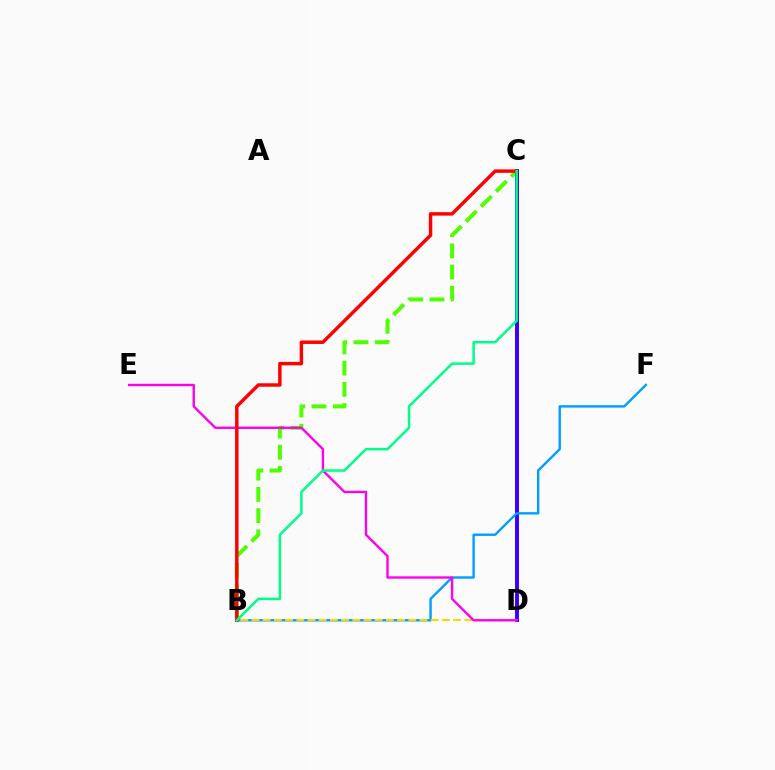{('B', 'C'): [{'color': '#4fff00', 'line_style': 'dashed', 'thickness': 2.89}, {'color': '#ff0000', 'line_style': 'solid', 'thickness': 2.48}, {'color': '#00ff86', 'line_style': 'solid', 'thickness': 1.8}], ('C', 'D'): [{'color': '#3700ff', 'line_style': 'solid', 'thickness': 2.82}], ('B', 'F'): [{'color': '#009eff', 'line_style': 'solid', 'thickness': 1.72}], ('B', 'D'): [{'color': '#ffd500', 'line_style': 'dashed', 'thickness': 1.52}], ('D', 'E'): [{'color': '#ff00ed', 'line_style': 'solid', 'thickness': 1.71}]}